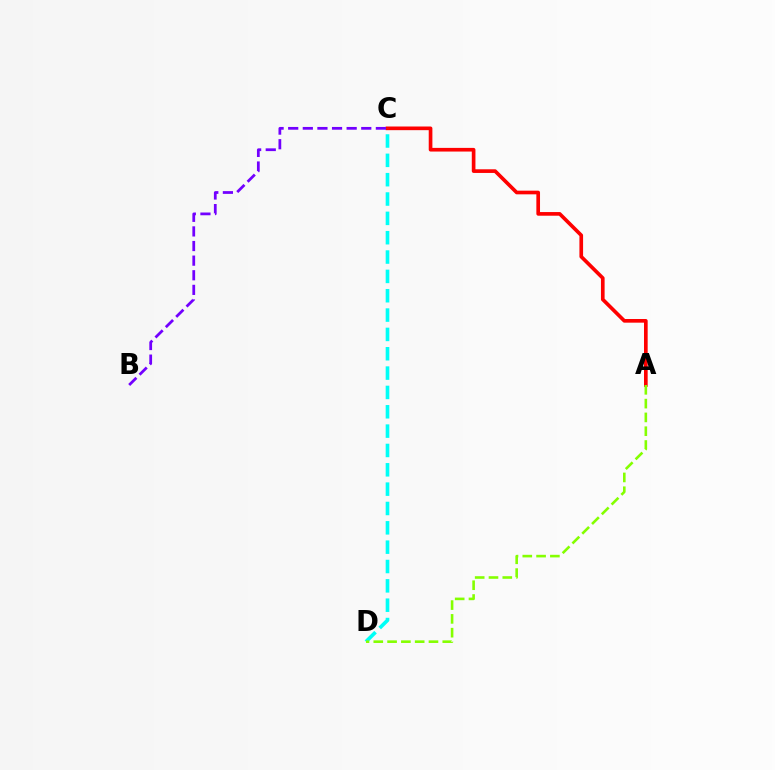{('A', 'C'): [{'color': '#ff0000', 'line_style': 'solid', 'thickness': 2.64}], ('C', 'D'): [{'color': '#00fff6', 'line_style': 'dashed', 'thickness': 2.63}], ('A', 'D'): [{'color': '#84ff00', 'line_style': 'dashed', 'thickness': 1.87}], ('B', 'C'): [{'color': '#7200ff', 'line_style': 'dashed', 'thickness': 1.99}]}